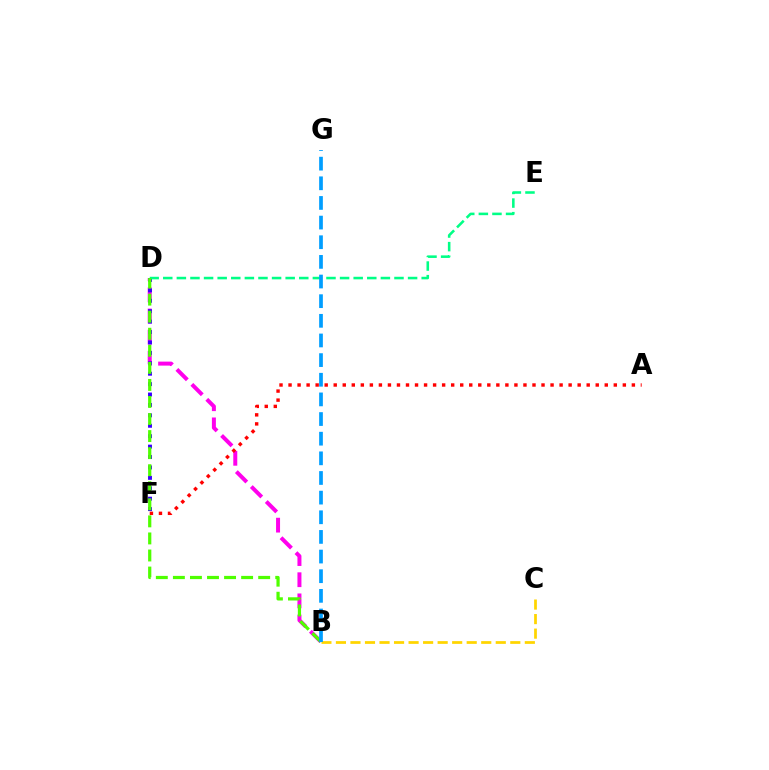{('B', 'C'): [{'color': '#ffd500', 'line_style': 'dashed', 'thickness': 1.97}], ('B', 'D'): [{'color': '#ff00ed', 'line_style': 'dashed', 'thickness': 2.87}, {'color': '#4fff00', 'line_style': 'dashed', 'thickness': 2.32}], ('D', 'F'): [{'color': '#3700ff', 'line_style': 'dotted', 'thickness': 2.83}], ('D', 'E'): [{'color': '#00ff86', 'line_style': 'dashed', 'thickness': 1.85}], ('A', 'F'): [{'color': '#ff0000', 'line_style': 'dotted', 'thickness': 2.45}], ('B', 'G'): [{'color': '#009eff', 'line_style': 'dashed', 'thickness': 2.67}]}